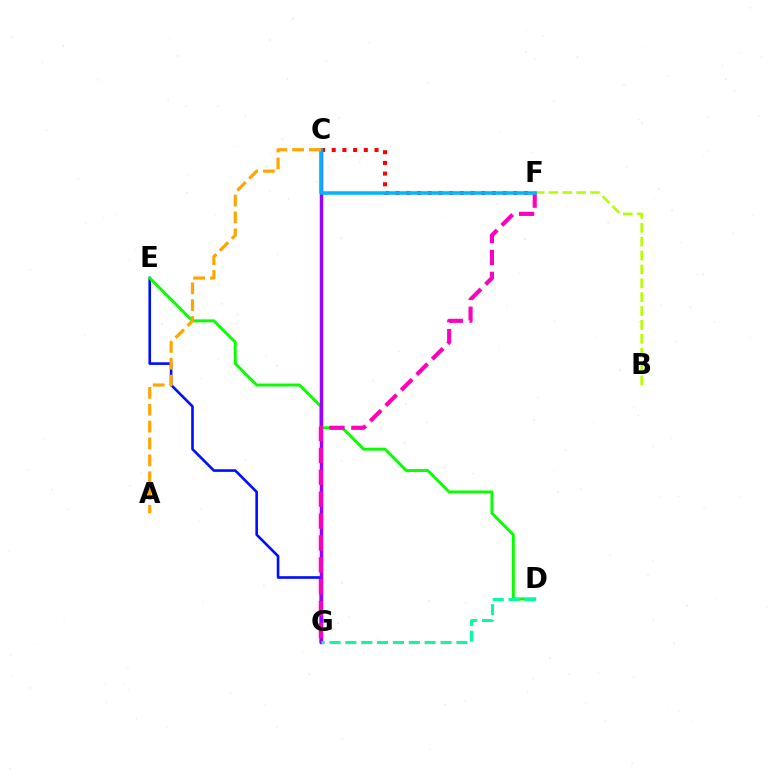{('E', 'G'): [{'color': '#0010ff', 'line_style': 'solid', 'thickness': 1.9}], ('B', 'F'): [{'color': '#b3ff00', 'line_style': 'dashed', 'thickness': 1.88}], ('D', 'E'): [{'color': '#08ff00', 'line_style': 'solid', 'thickness': 2.11}], ('C', 'G'): [{'color': '#9b00ff', 'line_style': 'solid', 'thickness': 2.49}], ('F', 'G'): [{'color': '#ff00bd', 'line_style': 'dashed', 'thickness': 2.97}], ('C', 'F'): [{'color': '#ff0000', 'line_style': 'dotted', 'thickness': 2.91}, {'color': '#00b5ff', 'line_style': 'solid', 'thickness': 2.54}], ('D', 'G'): [{'color': '#00ff9d', 'line_style': 'dashed', 'thickness': 2.16}], ('A', 'C'): [{'color': '#ffa500', 'line_style': 'dashed', 'thickness': 2.29}]}